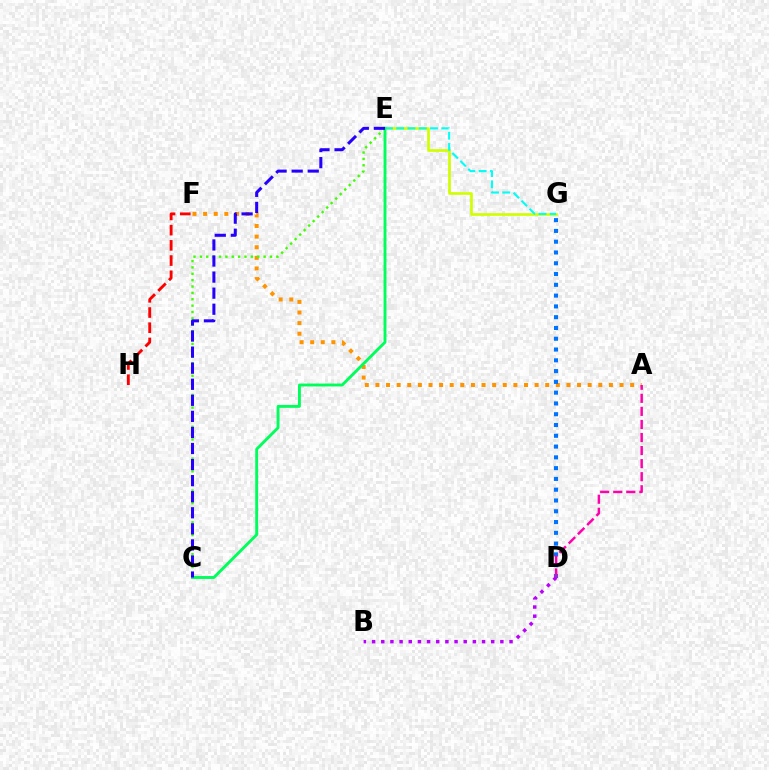{('A', 'F'): [{'color': '#ff9400', 'line_style': 'dotted', 'thickness': 2.88}], ('E', 'G'): [{'color': '#d1ff00', 'line_style': 'solid', 'thickness': 1.92}, {'color': '#00fff6', 'line_style': 'dashed', 'thickness': 1.53}], ('F', 'H'): [{'color': '#ff0000', 'line_style': 'dashed', 'thickness': 2.07}], ('C', 'E'): [{'color': '#3dff00', 'line_style': 'dotted', 'thickness': 1.73}, {'color': '#00ff5c', 'line_style': 'solid', 'thickness': 2.08}, {'color': '#2500ff', 'line_style': 'dashed', 'thickness': 2.18}], ('D', 'G'): [{'color': '#0074ff', 'line_style': 'dotted', 'thickness': 2.93}], ('B', 'D'): [{'color': '#b900ff', 'line_style': 'dotted', 'thickness': 2.49}], ('A', 'D'): [{'color': '#ff00ac', 'line_style': 'dashed', 'thickness': 1.77}]}